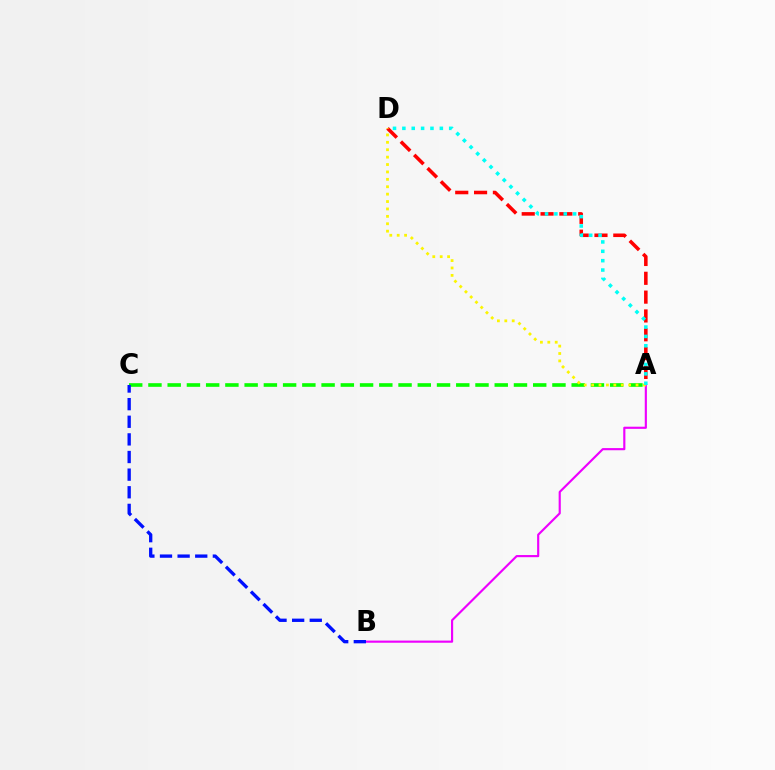{('A', 'B'): [{'color': '#ee00ff', 'line_style': 'solid', 'thickness': 1.55}], ('A', 'C'): [{'color': '#08ff00', 'line_style': 'dashed', 'thickness': 2.61}], ('A', 'D'): [{'color': '#ff0000', 'line_style': 'dashed', 'thickness': 2.56}, {'color': '#fcf500', 'line_style': 'dotted', 'thickness': 2.01}, {'color': '#00fff6', 'line_style': 'dotted', 'thickness': 2.54}], ('B', 'C'): [{'color': '#0010ff', 'line_style': 'dashed', 'thickness': 2.39}]}